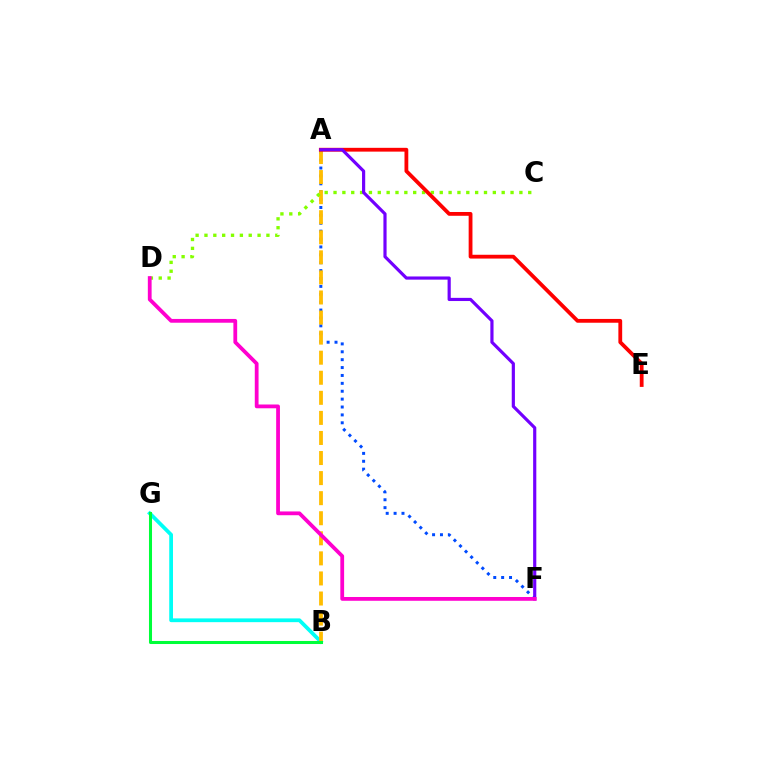{('A', 'F'): [{'color': '#004bff', 'line_style': 'dotted', 'thickness': 2.14}, {'color': '#7200ff', 'line_style': 'solid', 'thickness': 2.28}], ('B', 'G'): [{'color': '#00fff6', 'line_style': 'solid', 'thickness': 2.71}, {'color': '#00ff39', 'line_style': 'solid', 'thickness': 2.19}], ('A', 'B'): [{'color': '#ffbd00', 'line_style': 'dashed', 'thickness': 2.73}], ('C', 'D'): [{'color': '#84ff00', 'line_style': 'dotted', 'thickness': 2.4}], ('A', 'E'): [{'color': '#ff0000', 'line_style': 'solid', 'thickness': 2.74}], ('D', 'F'): [{'color': '#ff00cf', 'line_style': 'solid', 'thickness': 2.72}]}